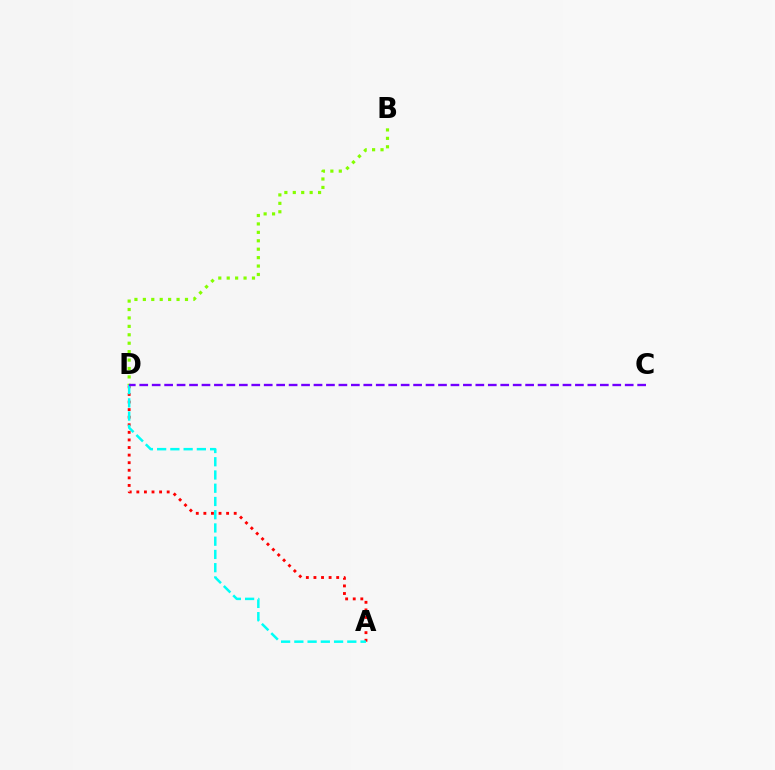{('B', 'D'): [{'color': '#84ff00', 'line_style': 'dotted', 'thickness': 2.29}], ('A', 'D'): [{'color': '#ff0000', 'line_style': 'dotted', 'thickness': 2.06}, {'color': '#00fff6', 'line_style': 'dashed', 'thickness': 1.8}], ('C', 'D'): [{'color': '#7200ff', 'line_style': 'dashed', 'thickness': 1.69}]}